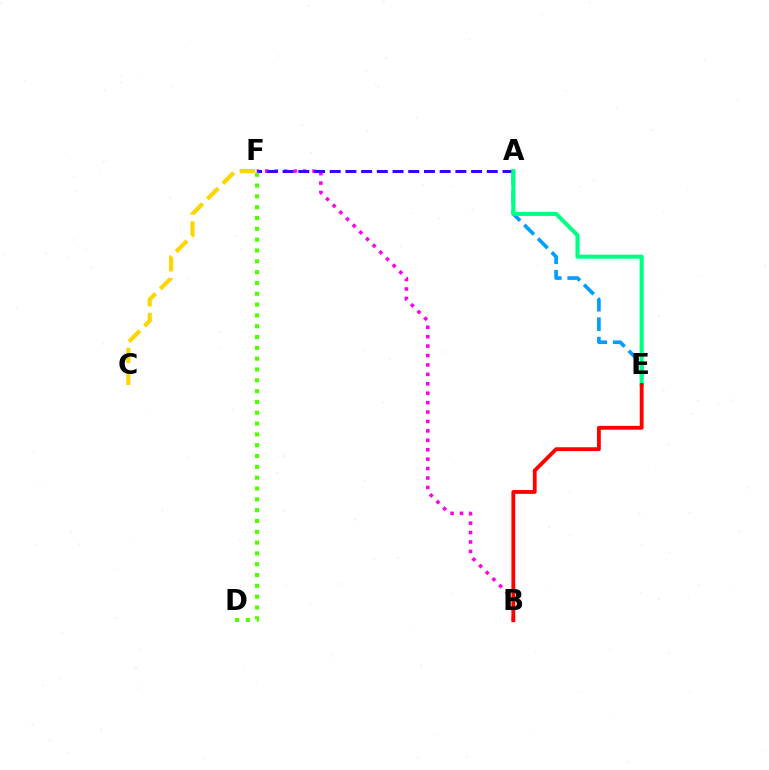{('B', 'F'): [{'color': '#ff00ed', 'line_style': 'dotted', 'thickness': 2.56}], ('A', 'F'): [{'color': '#3700ff', 'line_style': 'dashed', 'thickness': 2.13}], ('D', 'F'): [{'color': '#4fff00', 'line_style': 'dotted', 'thickness': 2.94}], ('A', 'E'): [{'color': '#009eff', 'line_style': 'dashed', 'thickness': 2.64}, {'color': '#00ff86', 'line_style': 'solid', 'thickness': 2.92}], ('B', 'E'): [{'color': '#ff0000', 'line_style': 'solid', 'thickness': 2.76}], ('C', 'F'): [{'color': '#ffd500', 'line_style': 'dashed', 'thickness': 2.97}]}